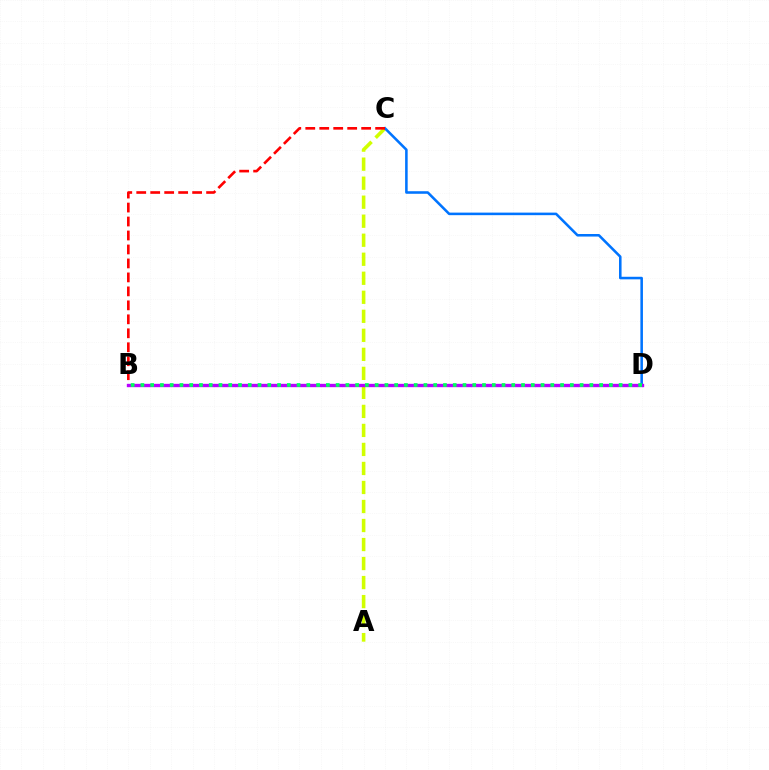{('A', 'C'): [{'color': '#d1ff00', 'line_style': 'dashed', 'thickness': 2.58}], ('C', 'D'): [{'color': '#0074ff', 'line_style': 'solid', 'thickness': 1.84}], ('B', 'C'): [{'color': '#ff0000', 'line_style': 'dashed', 'thickness': 1.9}], ('B', 'D'): [{'color': '#b900ff', 'line_style': 'solid', 'thickness': 2.42}, {'color': '#00ff5c', 'line_style': 'dotted', 'thickness': 2.65}]}